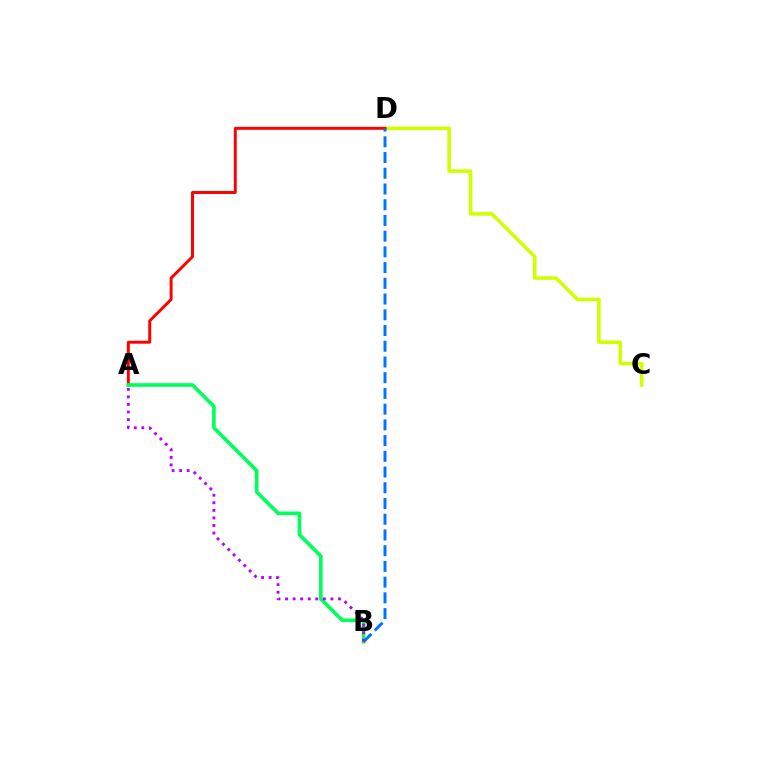{('C', 'D'): [{'color': '#d1ff00', 'line_style': 'solid', 'thickness': 2.57}], ('A', 'D'): [{'color': '#ff0000', 'line_style': 'solid', 'thickness': 2.12}], ('A', 'B'): [{'color': '#00ff5c', 'line_style': 'solid', 'thickness': 2.63}, {'color': '#b900ff', 'line_style': 'dotted', 'thickness': 2.05}], ('B', 'D'): [{'color': '#0074ff', 'line_style': 'dashed', 'thickness': 2.14}]}